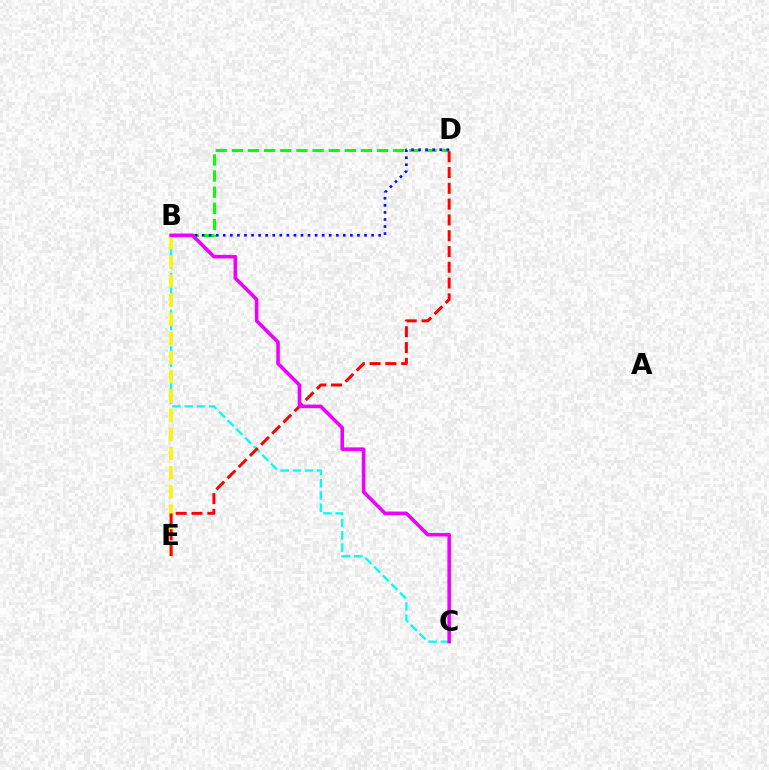{('B', 'C'): [{'color': '#00fff6', 'line_style': 'dashed', 'thickness': 1.66}, {'color': '#ee00ff', 'line_style': 'solid', 'thickness': 2.57}], ('B', 'D'): [{'color': '#08ff00', 'line_style': 'dashed', 'thickness': 2.19}, {'color': '#0010ff', 'line_style': 'dotted', 'thickness': 1.92}], ('B', 'E'): [{'color': '#fcf500', 'line_style': 'dashed', 'thickness': 2.6}], ('D', 'E'): [{'color': '#ff0000', 'line_style': 'dashed', 'thickness': 2.15}]}